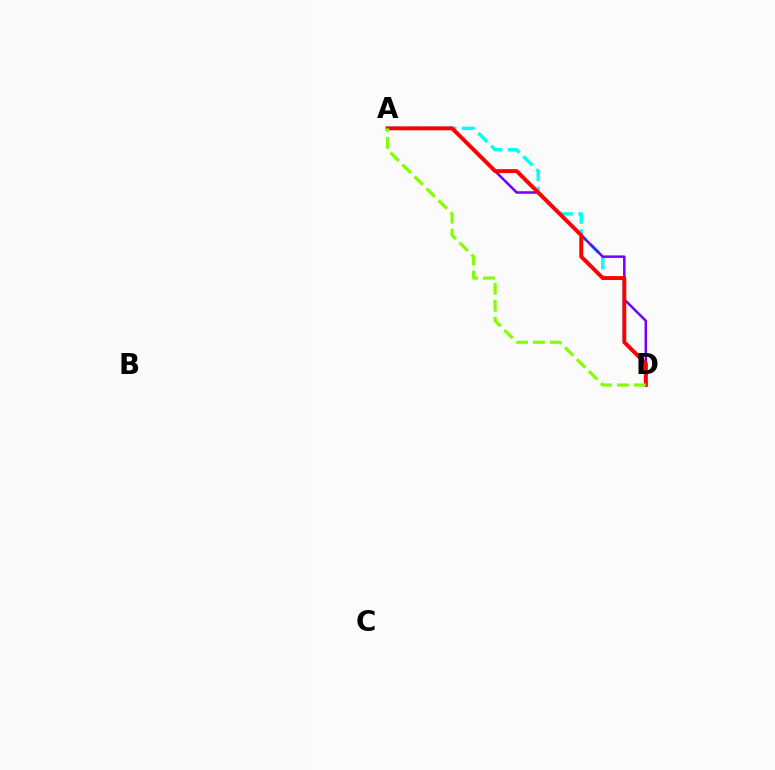{('A', 'D'): [{'color': '#00fff6', 'line_style': 'dashed', 'thickness': 2.48}, {'color': '#7200ff', 'line_style': 'solid', 'thickness': 1.81}, {'color': '#ff0000', 'line_style': 'solid', 'thickness': 2.82}, {'color': '#84ff00', 'line_style': 'dashed', 'thickness': 2.3}]}